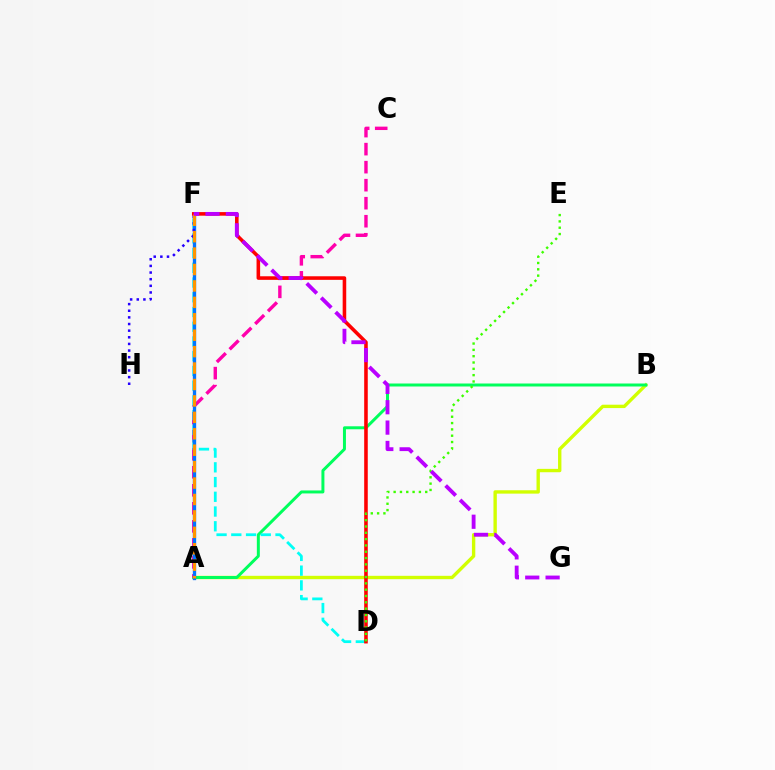{('A', 'B'): [{'color': '#d1ff00', 'line_style': 'solid', 'thickness': 2.43}, {'color': '#00ff5c', 'line_style': 'solid', 'thickness': 2.15}], ('A', 'C'): [{'color': '#ff00ac', 'line_style': 'dashed', 'thickness': 2.45}], ('D', 'F'): [{'color': '#00fff6', 'line_style': 'dashed', 'thickness': 2.0}, {'color': '#ff0000', 'line_style': 'solid', 'thickness': 2.57}], ('A', 'F'): [{'color': '#0074ff', 'line_style': 'solid', 'thickness': 2.4}, {'color': '#ff9400', 'line_style': 'dashed', 'thickness': 2.23}], ('F', 'H'): [{'color': '#2500ff', 'line_style': 'dotted', 'thickness': 1.8}], ('D', 'E'): [{'color': '#3dff00', 'line_style': 'dotted', 'thickness': 1.72}], ('F', 'G'): [{'color': '#b900ff', 'line_style': 'dashed', 'thickness': 2.77}]}